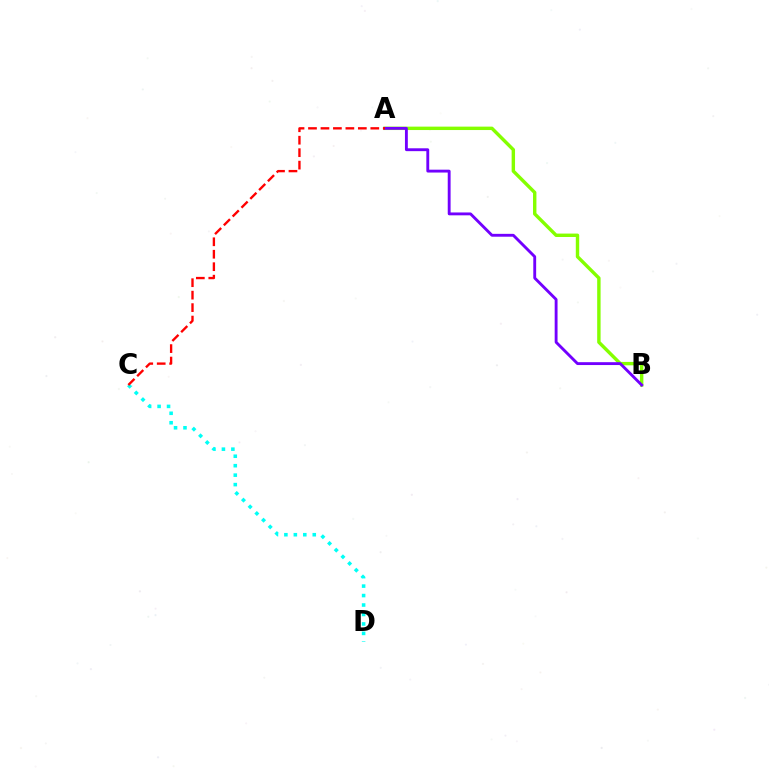{('A', 'B'): [{'color': '#84ff00', 'line_style': 'solid', 'thickness': 2.45}, {'color': '#7200ff', 'line_style': 'solid', 'thickness': 2.06}], ('C', 'D'): [{'color': '#00fff6', 'line_style': 'dotted', 'thickness': 2.57}], ('A', 'C'): [{'color': '#ff0000', 'line_style': 'dashed', 'thickness': 1.69}]}